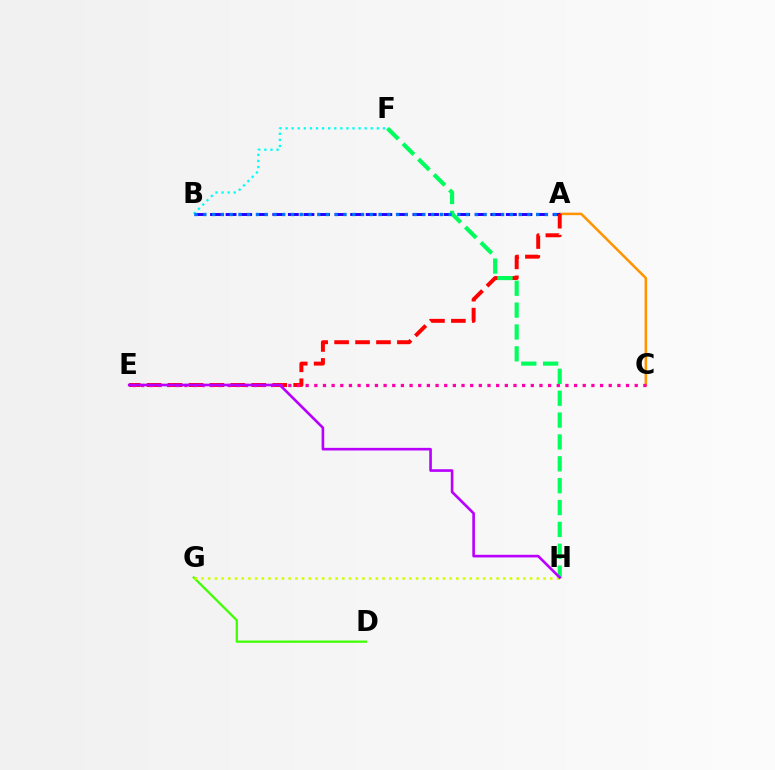{('D', 'G'): [{'color': '#3dff00', 'line_style': 'solid', 'thickness': 1.62}], ('G', 'H'): [{'color': '#d1ff00', 'line_style': 'dotted', 'thickness': 1.82}], ('A', 'C'): [{'color': '#ff9400', 'line_style': 'solid', 'thickness': 1.82}], ('A', 'B'): [{'color': '#2500ff', 'line_style': 'dashed', 'thickness': 2.12}, {'color': '#0074ff', 'line_style': 'dotted', 'thickness': 2.38}], ('A', 'E'): [{'color': '#ff0000', 'line_style': 'dashed', 'thickness': 2.84}], ('B', 'F'): [{'color': '#00fff6', 'line_style': 'dotted', 'thickness': 1.65}], ('C', 'E'): [{'color': '#ff00ac', 'line_style': 'dotted', 'thickness': 2.35}], ('F', 'H'): [{'color': '#00ff5c', 'line_style': 'dashed', 'thickness': 2.97}], ('E', 'H'): [{'color': '#b900ff', 'line_style': 'solid', 'thickness': 1.9}]}